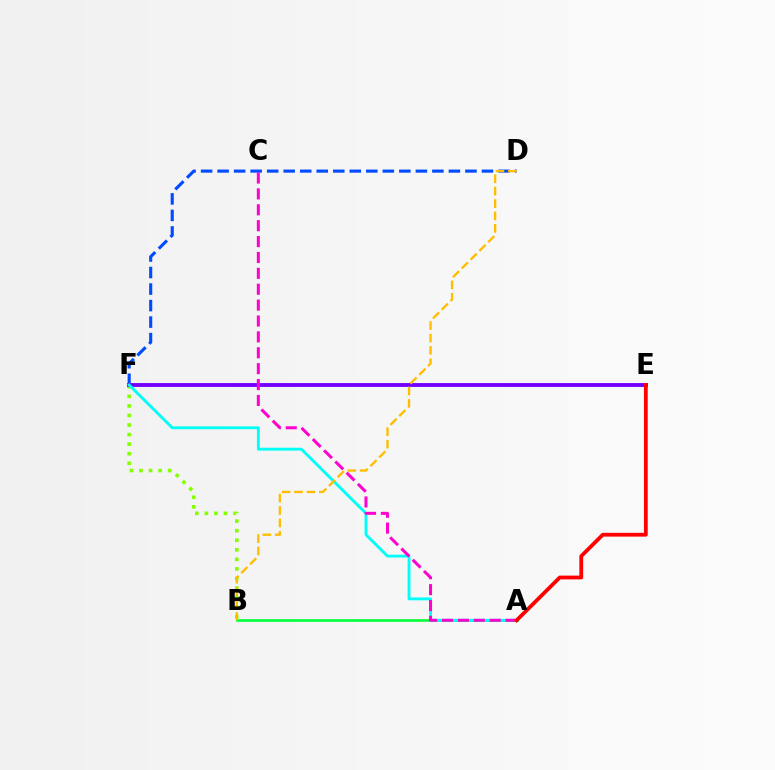{('B', 'F'): [{'color': '#84ff00', 'line_style': 'dotted', 'thickness': 2.6}], ('D', 'F'): [{'color': '#004bff', 'line_style': 'dashed', 'thickness': 2.24}], ('E', 'F'): [{'color': '#7200ff', 'line_style': 'solid', 'thickness': 2.78}], ('A', 'B'): [{'color': '#00ff39', 'line_style': 'solid', 'thickness': 1.9}], ('A', 'F'): [{'color': '#00fff6', 'line_style': 'solid', 'thickness': 2.05}], ('A', 'C'): [{'color': '#ff00cf', 'line_style': 'dashed', 'thickness': 2.16}], ('A', 'E'): [{'color': '#ff0000', 'line_style': 'solid', 'thickness': 2.73}], ('B', 'D'): [{'color': '#ffbd00', 'line_style': 'dashed', 'thickness': 1.69}]}